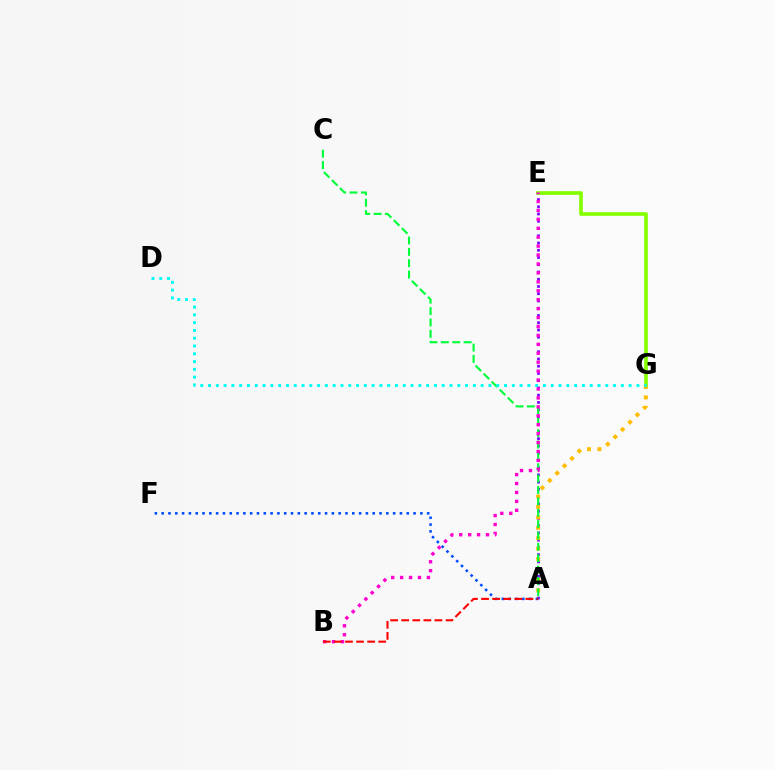{('A', 'E'): [{'color': '#7200ff', 'line_style': 'dotted', 'thickness': 1.97}], ('A', 'G'): [{'color': '#ffbd00', 'line_style': 'dotted', 'thickness': 2.83}], ('E', 'G'): [{'color': '#84ff00', 'line_style': 'solid', 'thickness': 2.65}], ('A', 'C'): [{'color': '#00ff39', 'line_style': 'dashed', 'thickness': 1.54}], ('A', 'F'): [{'color': '#004bff', 'line_style': 'dotted', 'thickness': 1.85}], ('D', 'G'): [{'color': '#00fff6', 'line_style': 'dotted', 'thickness': 2.12}], ('B', 'E'): [{'color': '#ff00cf', 'line_style': 'dotted', 'thickness': 2.43}], ('A', 'B'): [{'color': '#ff0000', 'line_style': 'dashed', 'thickness': 1.51}]}